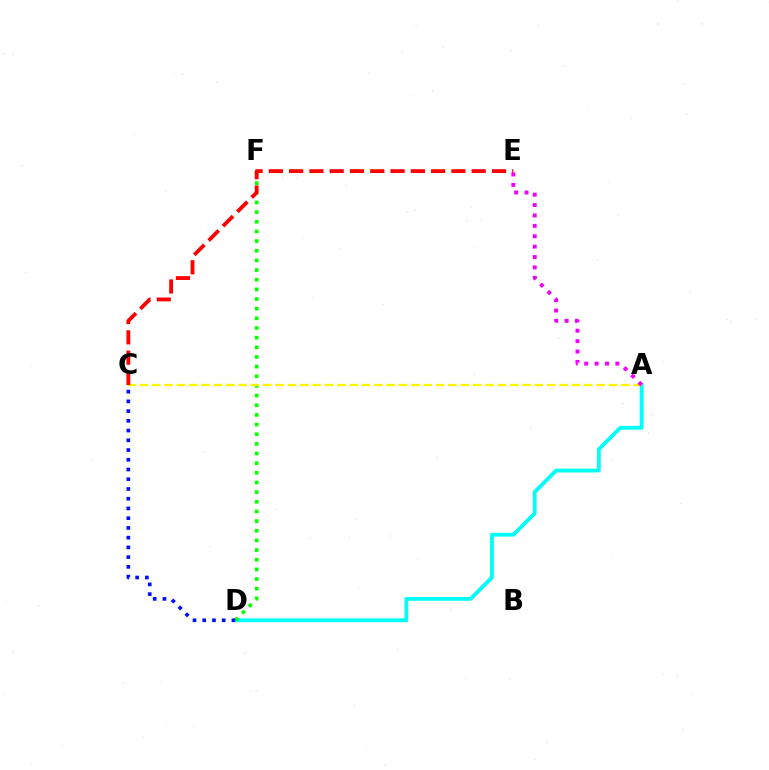{('A', 'D'): [{'color': '#00fff6', 'line_style': 'solid', 'thickness': 2.75}], ('D', 'F'): [{'color': '#08ff00', 'line_style': 'dotted', 'thickness': 2.62}], ('A', 'C'): [{'color': '#fcf500', 'line_style': 'dashed', 'thickness': 1.68}], ('A', 'E'): [{'color': '#ee00ff', 'line_style': 'dotted', 'thickness': 2.82}], ('C', 'D'): [{'color': '#0010ff', 'line_style': 'dotted', 'thickness': 2.64}], ('C', 'E'): [{'color': '#ff0000', 'line_style': 'dashed', 'thickness': 2.76}]}